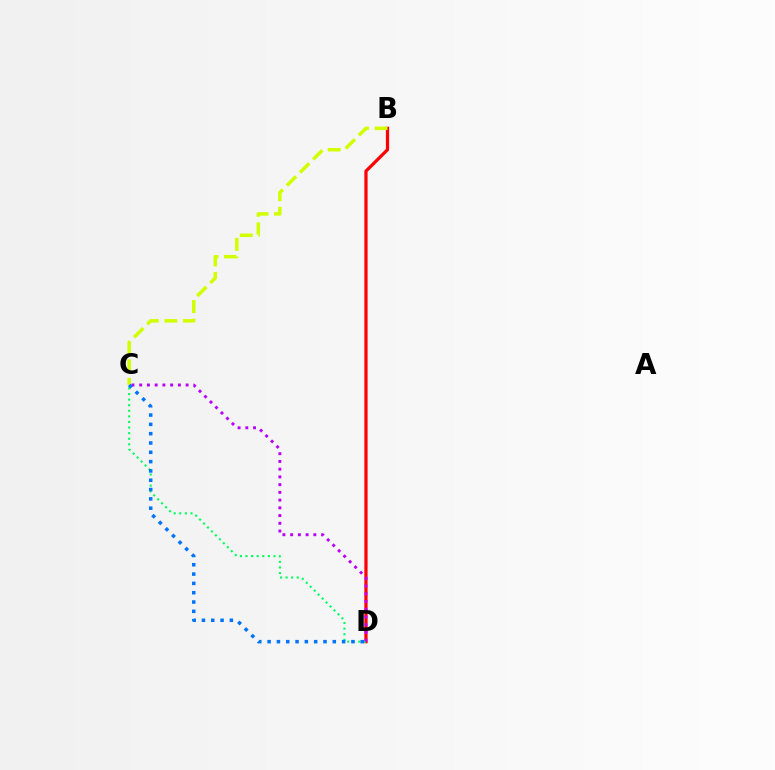{('B', 'D'): [{'color': '#ff0000', 'line_style': 'solid', 'thickness': 2.33}], ('C', 'D'): [{'color': '#00ff5c', 'line_style': 'dotted', 'thickness': 1.52}, {'color': '#b900ff', 'line_style': 'dotted', 'thickness': 2.1}, {'color': '#0074ff', 'line_style': 'dotted', 'thickness': 2.53}], ('B', 'C'): [{'color': '#d1ff00', 'line_style': 'dashed', 'thickness': 2.52}]}